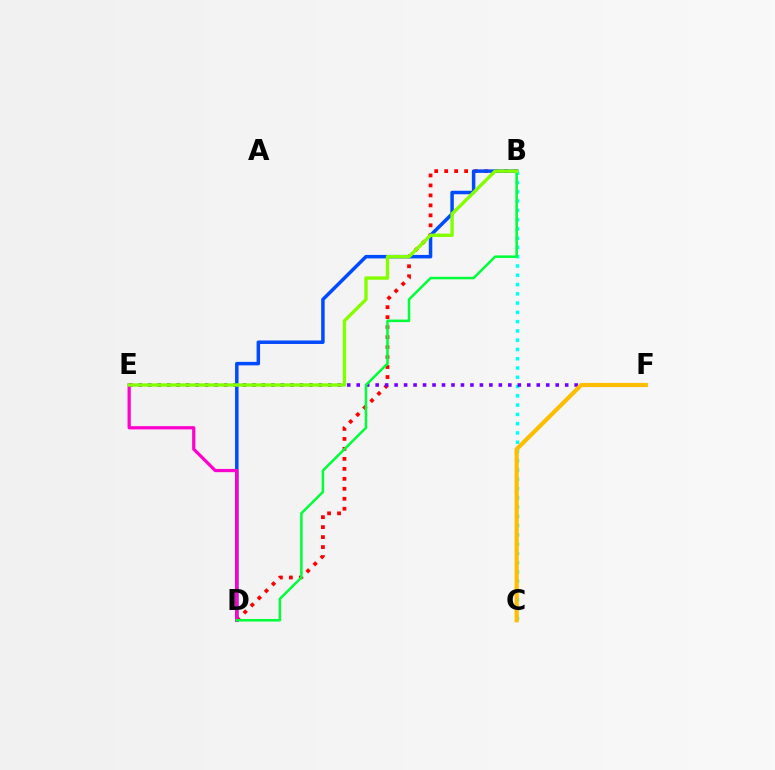{('B', 'D'): [{'color': '#ff0000', 'line_style': 'dotted', 'thickness': 2.71}, {'color': '#004bff', 'line_style': 'solid', 'thickness': 2.52}, {'color': '#00ff39', 'line_style': 'solid', 'thickness': 1.82}], ('B', 'C'): [{'color': '#00fff6', 'line_style': 'dotted', 'thickness': 2.52}], ('E', 'F'): [{'color': '#7200ff', 'line_style': 'dotted', 'thickness': 2.57}], ('C', 'F'): [{'color': '#ffbd00', 'line_style': 'solid', 'thickness': 2.99}], ('D', 'E'): [{'color': '#ff00cf', 'line_style': 'solid', 'thickness': 2.33}], ('B', 'E'): [{'color': '#84ff00', 'line_style': 'solid', 'thickness': 2.45}]}